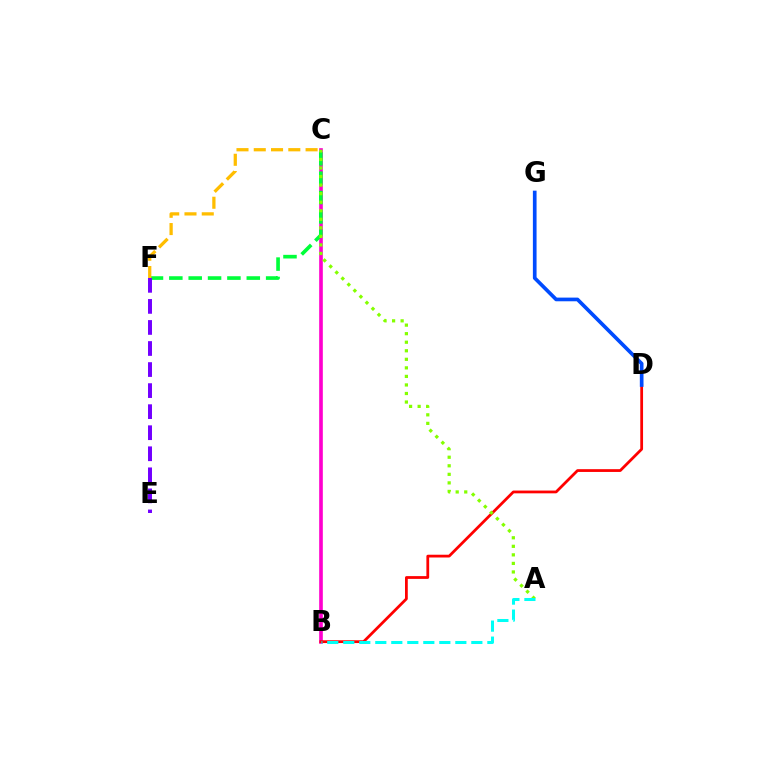{('B', 'C'): [{'color': '#ff00cf', 'line_style': 'solid', 'thickness': 2.63}], ('C', 'F'): [{'color': '#00ff39', 'line_style': 'dashed', 'thickness': 2.63}, {'color': '#ffbd00', 'line_style': 'dashed', 'thickness': 2.35}], ('B', 'D'): [{'color': '#ff0000', 'line_style': 'solid', 'thickness': 2.0}], ('D', 'G'): [{'color': '#004bff', 'line_style': 'solid', 'thickness': 2.65}], ('A', 'C'): [{'color': '#84ff00', 'line_style': 'dotted', 'thickness': 2.32}], ('A', 'B'): [{'color': '#00fff6', 'line_style': 'dashed', 'thickness': 2.17}], ('E', 'F'): [{'color': '#7200ff', 'line_style': 'dashed', 'thickness': 2.86}]}